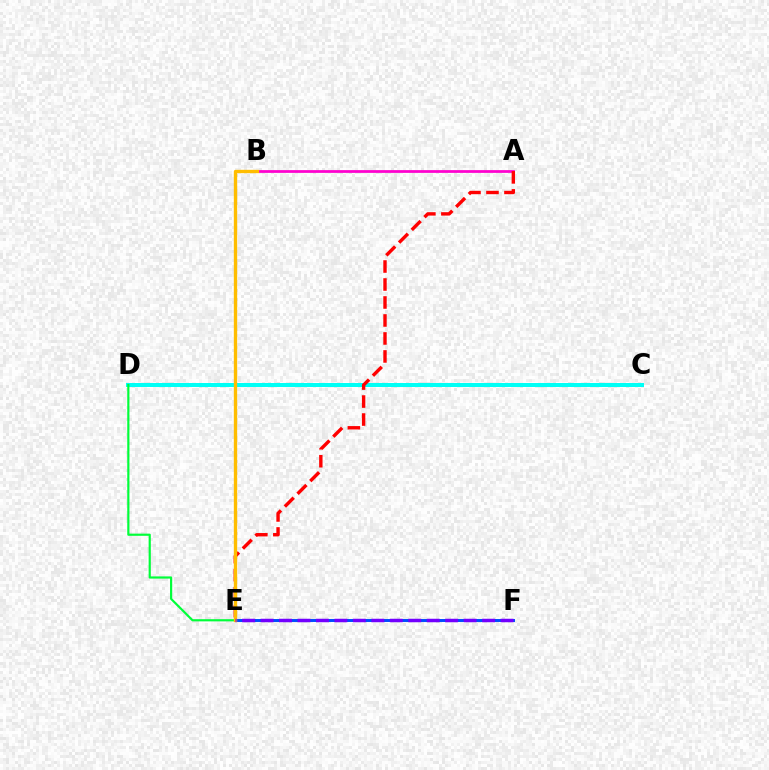{('A', 'B'): [{'color': '#ff00cf', 'line_style': 'solid', 'thickness': 1.98}], ('C', 'D'): [{'color': '#84ff00', 'line_style': 'dotted', 'thickness': 2.15}, {'color': '#00fff6', 'line_style': 'solid', 'thickness': 2.87}], ('E', 'F'): [{'color': '#004bff', 'line_style': 'solid', 'thickness': 2.13}, {'color': '#7200ff', 'line_style': 'dashed', 'thickness': 2.51}], ('A', 'E'): [{'color': '#ff0000', 'line_style': 'dashed', 'thickness': 2.44}], ('D', 'E'): [{'color': '#00ff39', 'line_style': 'solid', 'thickness': 1.57}], ('B', 'E'): [{'color': '#ffbd00', 'line_style': 'solid', 'thickness': 2.41}]}